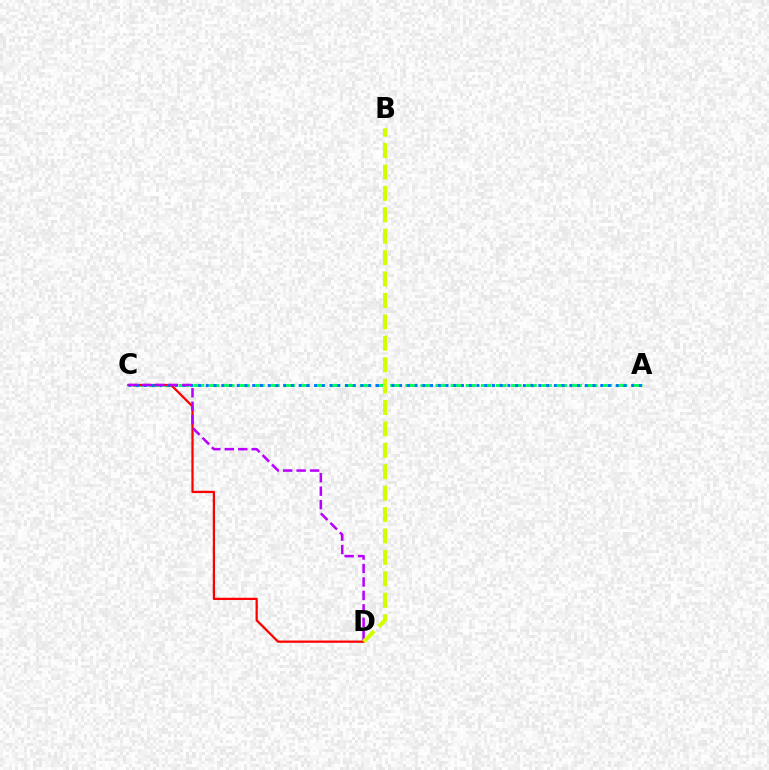{('A', 'C'): [{'color': '#00ff5c', 'line_style': 'dashed', 'thickness': 2.05}, {'color': '#0074ff', 'line_style': 'dotted', 'thickness': 2.1}], ('C', 'D'): [{'color': '#ff0000', 'line_style': 'solid', 'thickness': 1.62}, {'color': '#b900ff', 'line_style': 'dashed', 'thickness': 1.83}], ('B', 'D'): [{'color': '#d1ff00', 'line_style': 'dashed', 'thickness': 2.91}]}